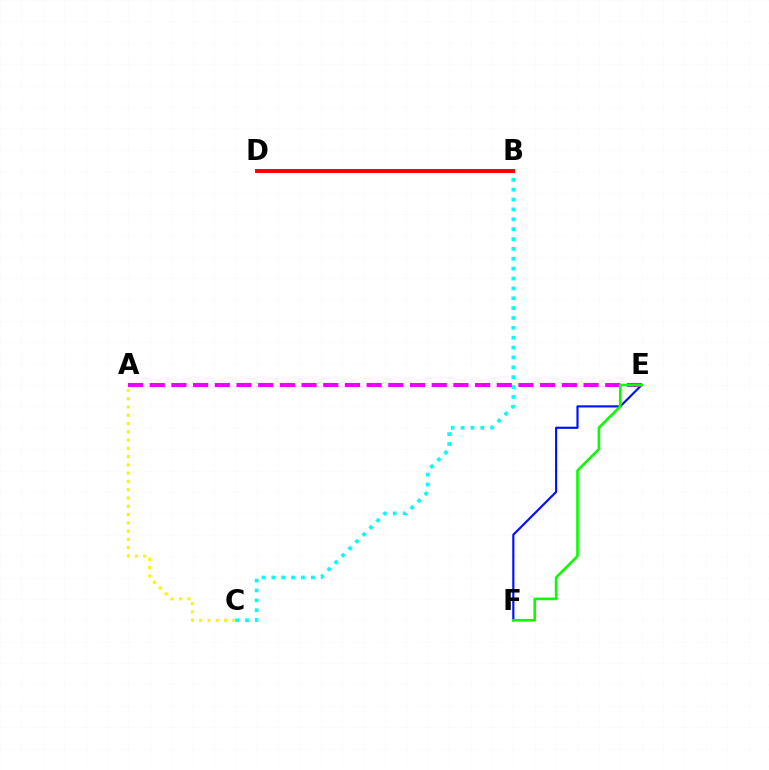{('B', 'C'): [{'color': '#00fff6', 'line_style': 'dotted', 'thickness': 2.68}], ('A', 'C'): [{'color': '#fcf500', 'line_style': 'dotted', 'thickness': 2.25}], ('E', 'F'): [{'color': '#0010ff', 'line_style': 'solid', 'thickness': 1.55}, {'color': '#08ff00', 'line_style': 'solid', 'thickness': 1.89}], ('A', 'E'): [{'color': '#ee00ff', 'line_style': 'dashed', 'thickness': 2.95}], ('B', 'D'): [{'color': '#ff0000', 'line_style': 'solid', 'thickness': 2.82}]}